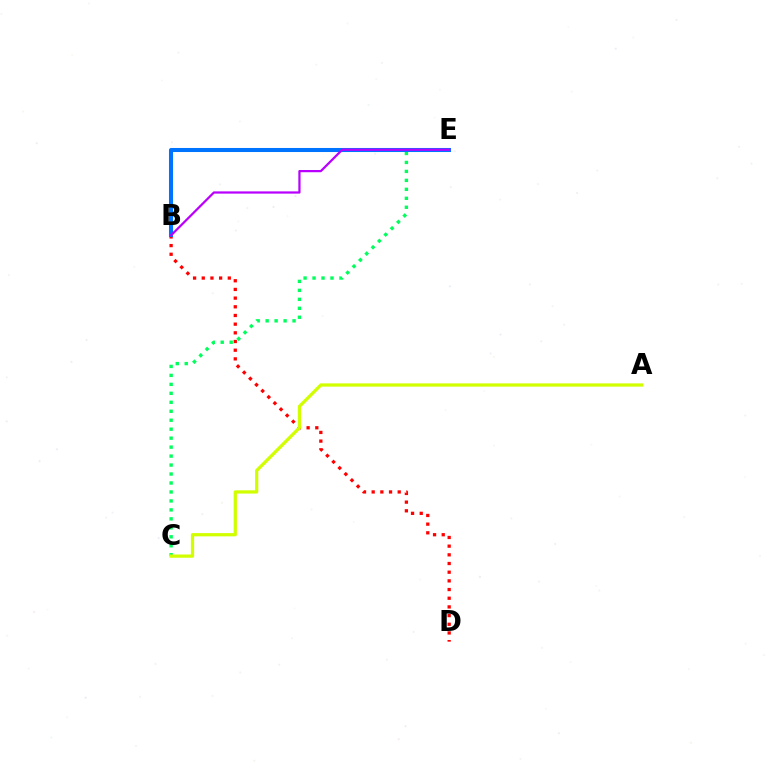{('B', 'D'): [{'color': '#ff0000', 'line_style': 'dotted', 'thickness': 2.36}], ('C', 'E'): [{'color': '#00ff5c', 'line_style': 'dotted', 'thickness': 2.44}], ('B', 'E'): [{'color': '#0074ff', 'line_style': 'solid', 'thickness': 2.92}, {'color': '#b900ff', 'line_style': 'solid', 'thickness': 1.61}], ('A', 'C'): [{'color': '#d1ff00', 'line_style': 'solid', 'thickness': 2.34}]}